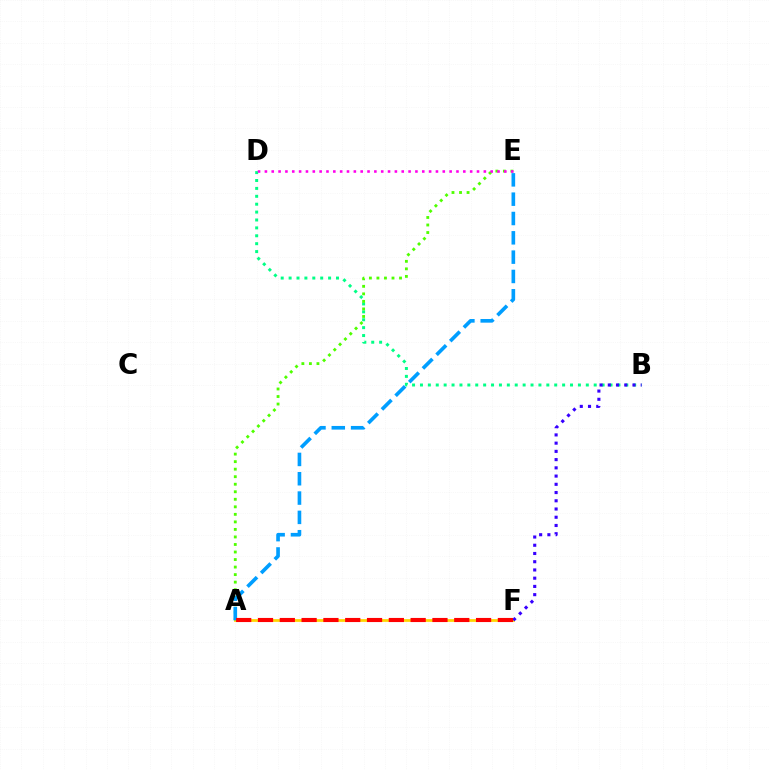{('A', 'F'): [{'color': '#ffd500', 'line_style': 'solid', 'thickness': 1.98}, {'color': '#ff0000', 'line_style': 'dashed', 'thickness': 2.96}], ('B', 'D'): [{'color': '#00ff86', 'line_style': 'dotted', 'thickness': 2.15}], ('A', 'E'): [{'color': '#4fff00', 'line_style': 'dotted', 'thickness': 2.05}, {'color': '#009eff', 'line_style': 'dashed', 'thickness': 2.62}], ('D', 'E'): [{'color': '#ff00ed', 'line_style': 'dotted', 'thickness': 1.86}], ('B', 'F'): [{'color': '#3700ff', 'line_style': 'dotted', 'thickness': 2.24}]}